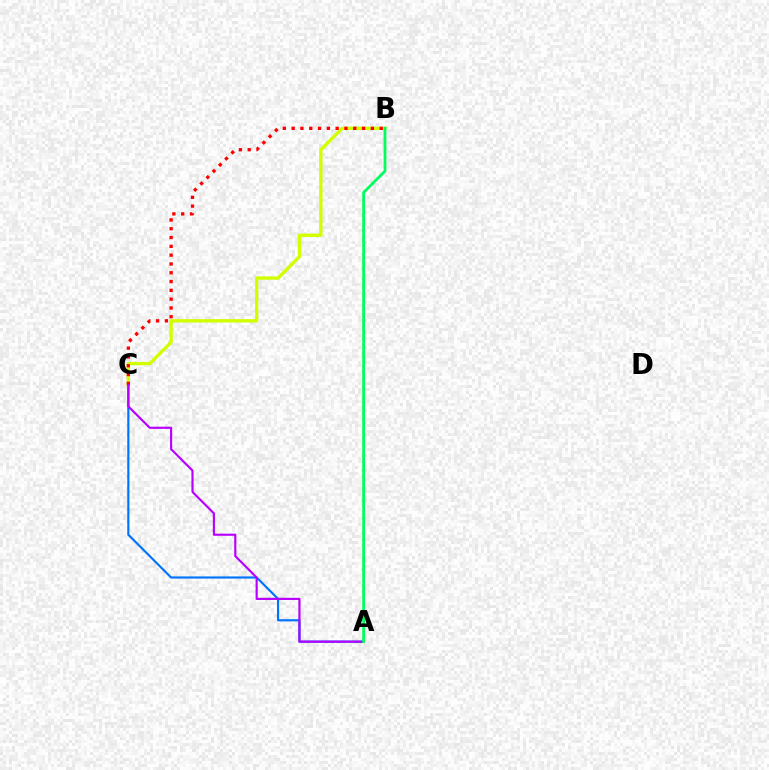{('B', 'C'): [{'color': '#d1ff00', 'line_style': 'solid', 'thickness': 2.42}, {'color': '#ff0000', 'line_style': 'dotted', 'thickness': 2.39}], ('A', 'C'): [{'color': '#0074ff', 'line_style': 'solid', 'thickness': 1.56}, {'color': '#b900ff', 'line_style': 'solid', 'thickness': 1.56}], ('A', 'B'): [{'color': '#00ff5c', 'line_style': 'solid', 'thickness': 2.0}]}